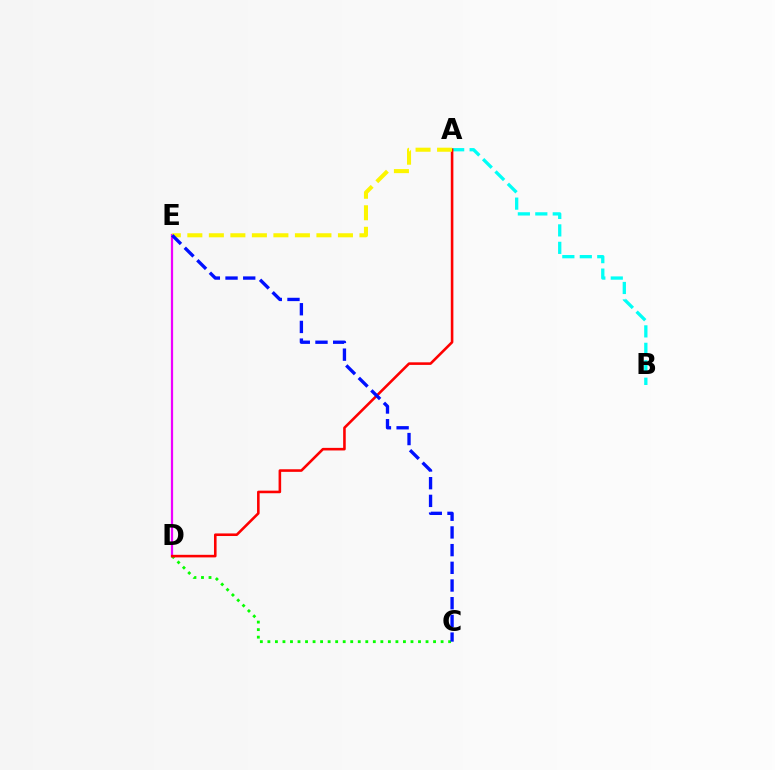{('C', 'D'): [{'color': '#08ff00', 'line_style': 'dotted', 'thickness': 2.05}], ('A', 'B'): [{'color': '#00fff6', 'line_style': 'dashed', 'thickness': 2.37}], ('D', 'E'): [{'color': '#ee00ff', 'line_style': 'solid', 'thickness': 1.6}], ('A', 'D'): [{'color': '#ff0000', 'line_style': 'solid', 'thickness': 1.86}], ('A', 'E'): [{'color': '#fcf500', 'line_style': 'dashed', 'thickness': 2.92}], ('C', 'E'): [{'color': '#0010ff', 'line_style': 'dashed', 'thickness': 2.4}]}